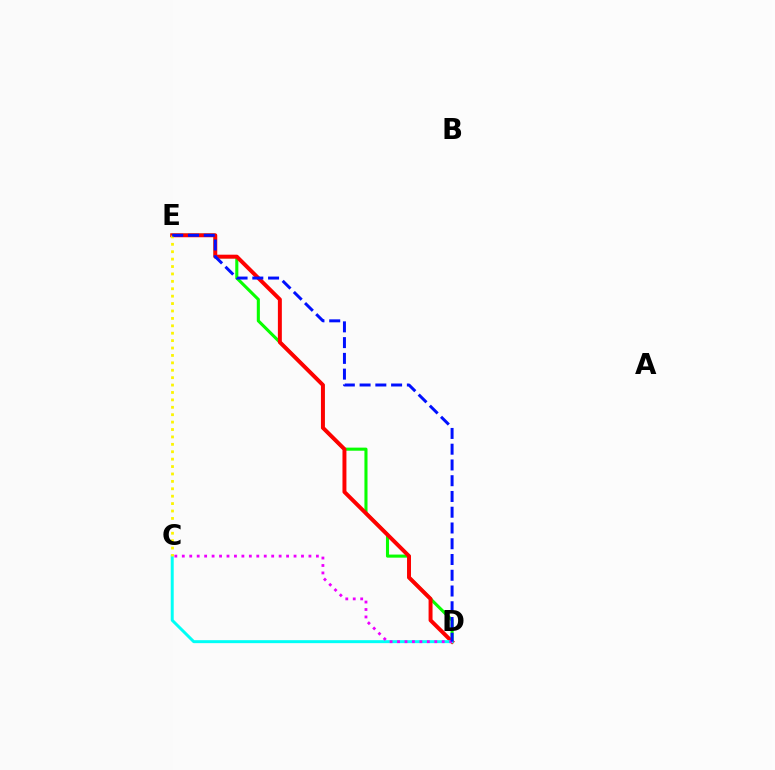{('D', 'E'): [{'color': '#08ff00', 'line_style': 'solid', 'thickness': 2.22}, {'color': '#ff0000', 'line_style': 'solid', 'thickness': 2.85}, {'color': '#0010ff', 'line_style': 'dashed', 'thickness': 2.14}], ('C', 'D'): [{'color': '#00fff6', 'line_style': 'solid', 'thickness': 2.14}, {'color': '#ee00ff', 'line_style': 'dotted', 'thickness': 2.02}], ('C', 'E'): [{'color': '#fcf500', 'line_style': 'dotted', 'thickness': 2.01}]}